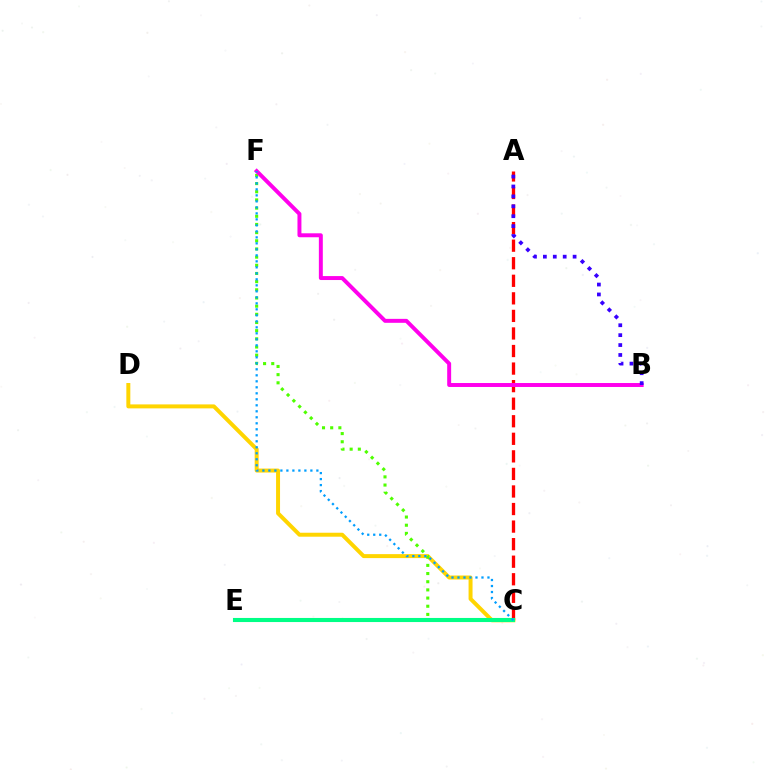{('C', 'D'): [{'color': '#ffd500', 'line_style': 'solid', 'thickness': 2.86}], ('A', 'C'): [{'color': '#ff0000', 'line_style': 'dashed', 'thickness': 2.39}], ('C', 'F'): [{'color': '#4fff00', 'line_style': 'dotted', 'thickness': 2.22}, {'color': '#009eff', 'line_style': 'dotted', 'thickness': 1.63}], ('C', 'E'): [{'color': '#00ff86', 'line_style': 'solid', 'thickness': 2.94}], ('B', 'F'): [{'color': '#ff00ed', 'line_style': 'solid', 'thickness': 2.84}], ('A', 'B'): [{'color': '#3700ff', 'line_style': 'dotted', 'thickness': 2.69}]}